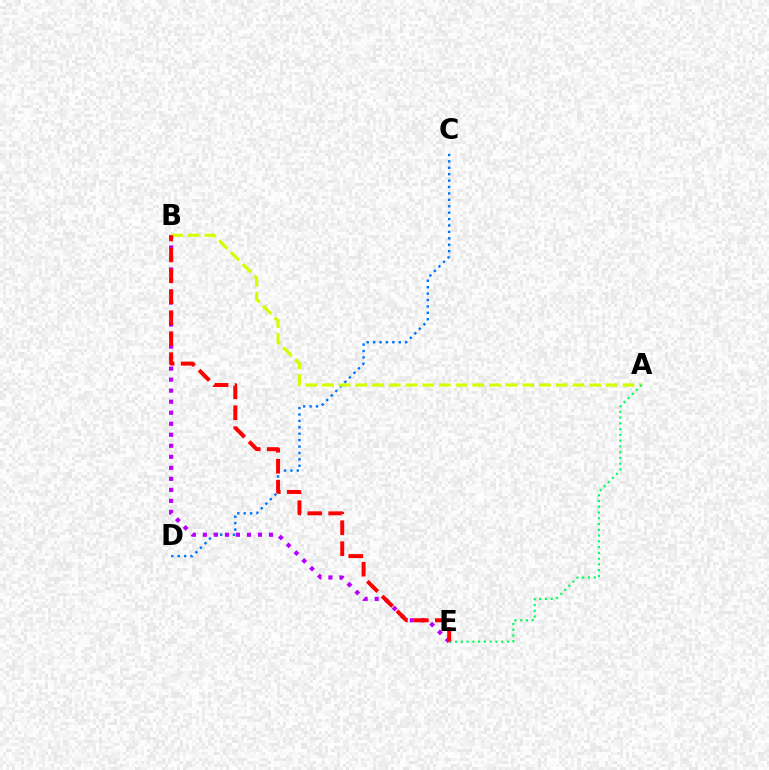{('C', 'D'): [{'color': '#0074ff', 'line_style': 'dotted', 'thickness': 1.74}], ('B', 'E'): [{'color': '#b900ff', 'line_style': 'dotted', 'thickness': 2.99}, {'color': '#ff0000', 'line_style': 'dashed', 'thickness': 2.85}], ('A', 'B'): [{'color': '#d1ff00', 'line_style': 'dashed', 'thickness': 2.27}], ('A', 'E'): [{'color': '#00ff5c', 'line_style': 'dotted', 'thickness': 1.57}]}